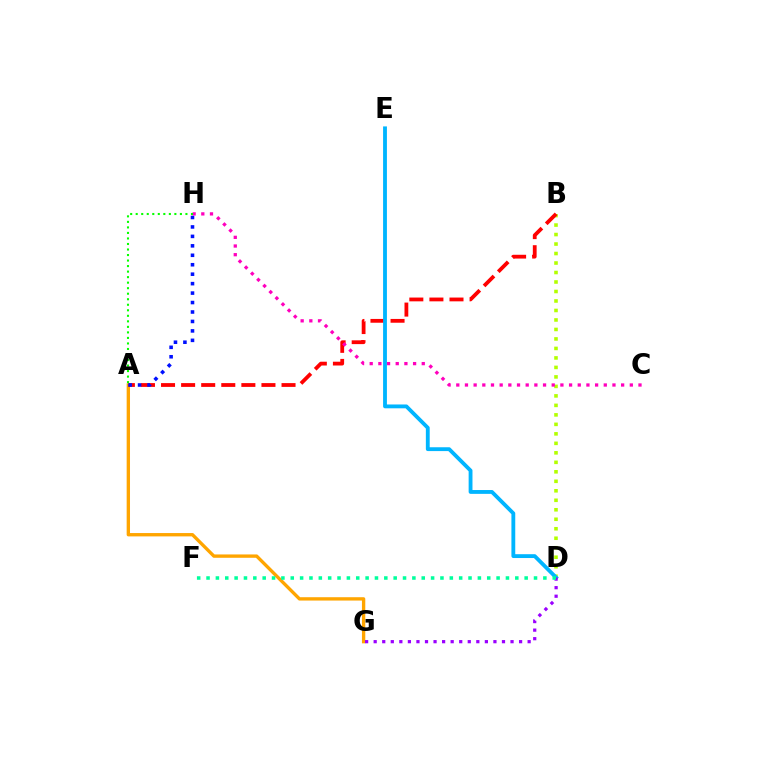{('B', 'D'): [{'color': '#b3ff00', 'line_style': 'dotted', 'thickness': 2.58}], ('A', 'G'): [{'color': '#ffa500', 'line_style': 'solid', 'thickness': 2.41}], ('A', 'B'): [{'color': '#ff0000', 'line_style': 'dashed', 'thickness': 2.73}], ('A', 'H'): [{'color': '#0010ff', 'line_style': 'dotted', 'thickness': 2.57}, {'color': '#08ff00', 'line_style': 'dotted', 'thickness': 1.5}], ('C', 'H'): [{'color': '#ff00bd', 'line_style': 'dotted', 'thickness': 2.36}], ('D', 'E'): [{'color': '#00b5ff', 'line_style': 'solid', 'thickness': 2.76}], ('D', 'G'): [{'color': '#9b00ff', 'line_style': 'dotted', 'thickness': 2.32}], ('D', 'F'): [{'color': '#00ff9d', 'line_style': 'dotted', 'thickness': 2.54}]}